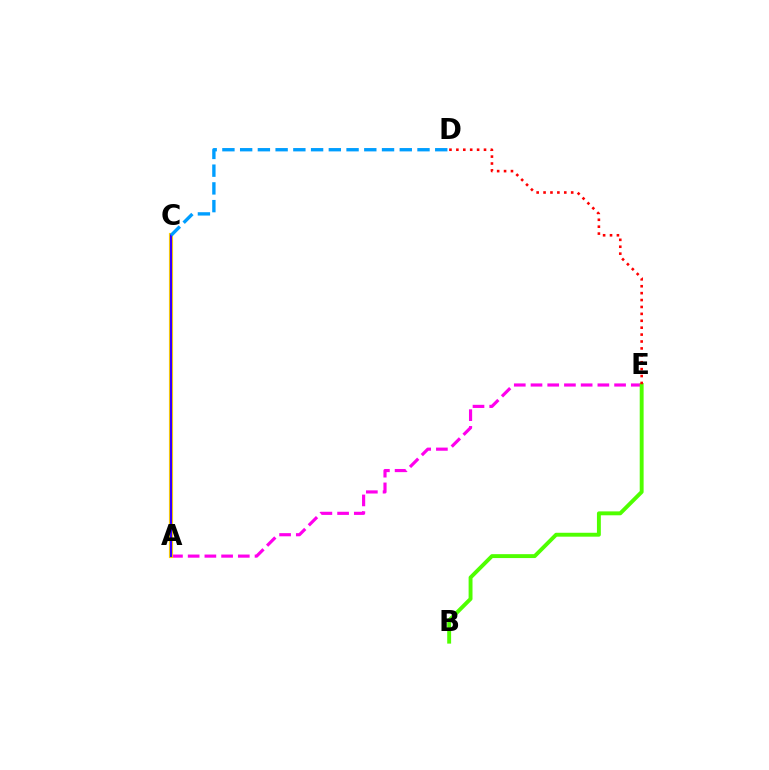{('A', 'C'): [{'color': '#00ff86', 'line_style': 'dashed', 'thickness': 1.67}, {'color': '#ffd500', 'line_style': 'solid', 'thickness': 3.0}, {'color': '#3700ff', 'line_style': 'solid', 'thickness': 1.54}], ('A', 'E'): [{'color': '#ff00ed', 'line_style': 'dashed', 'thickness': 2.27}], ('B', 'E'): [{'color': '#4fff00', 'line_style': 'solid', 'thickness': 2.81}], ('D', 'E'): [{'color': '#ff0000', 'line_style': 'dotted', 'thickness': 1.88}], ('C', 'D'): [{'color': '#009eff', 'line_style': 'dashed', 'thickness': 2.41}]}